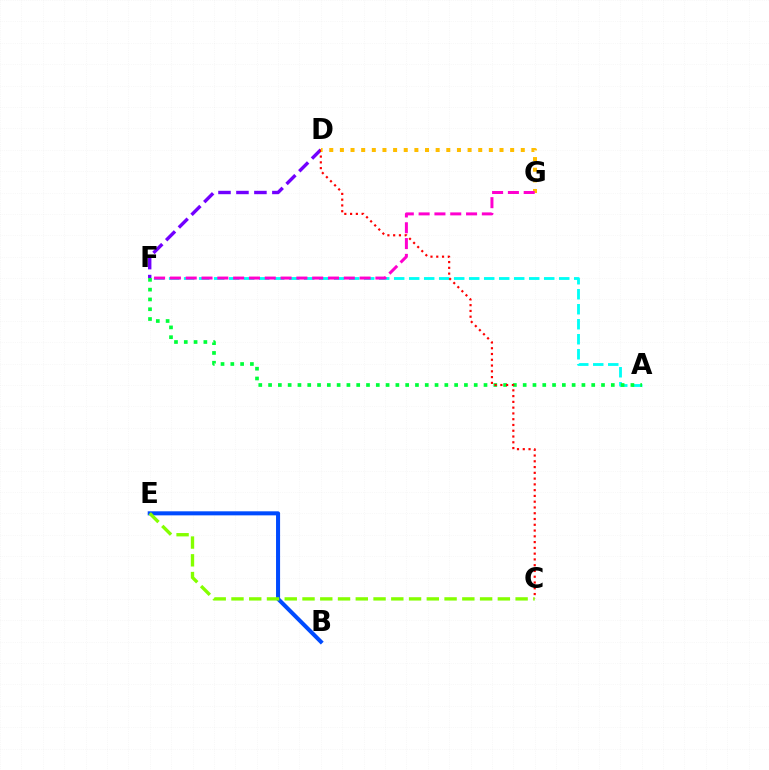{('D', 'F'): [{'color': '#7200ff', 'line_style': 'dashed', 'thickness': 2.44}], ('B', 'E'): [{'color': '#004bff', 'line_style': 'solid', 'thickness': 2.91}], ('A', 'F'): [{'color': '#00fff6', 'line_style': 'dashed', 'thickness': 2.04}, {'color': '#00ff39', 'line_style': 'dotted', 'thickness': 2.66}], ('C', 'E'): [{'color': '#84ff00', 'line_style': 'dashed', 'thickness': 2.41}], ('C', 'D'): [{'color': '#ff0000', 'line_style': 'dotted', 'thickness': 1.57}], ('D', 'G'): [{'color': '#ffbd00', 'line_style': 'dotted', 'thickness': 2.89}], ('F', 'G'): [{'color': '#ff00cf', 'line_style': 'dashed', 'thickness': 2.15}]}